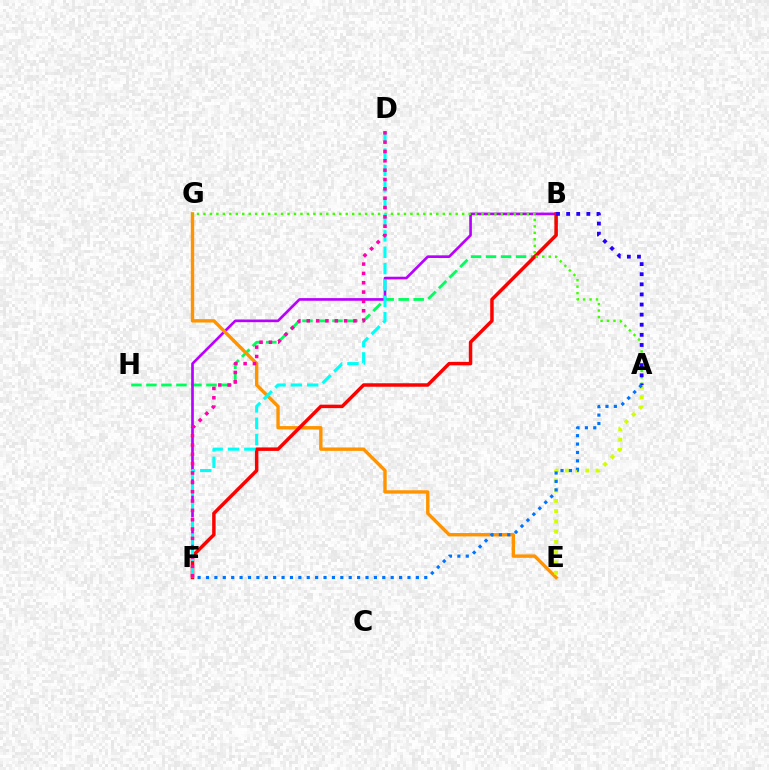{('B', 'H'): [{'color': '#00ff5c', 'line_style': 'dashed', 'thickness': 2.04}], ('B', 'F'): [{'color': '#b900ff', 'line_style': 'solid', 'thickness': 1.92}, {'color': '#ff0000', 'line_style': 'solid', 'thickness': 2.5}], ('E', 'G'): [{'color': '#ff9400', 'line_style': 'solid', 'thickness': 2.44}], ('A', 'E'): [{'color': '#d1ff00', 'line_style': 'dotted', 'thickness': 2.79}], ('A', 'G'): [{'color': '#3dff00', 'line_style': 'dotted', 'thickness': 1.76}], ('D', 'F'): [{'color': '#00fff6', 'line_style': 'dashed', 'thickness': 2.22}, {'color': '#ff00ac', 'line_style': 'dotted', 'thickness': 2.54}], ('A', 'B'): [{'color': '#2500ff', 'line_style': 'dotted', 'thickness': 2.75}], ('A', 'F'): [{'color': '#0074ff', 'line_style': 'dotted', 'thickness': 2.28}]}